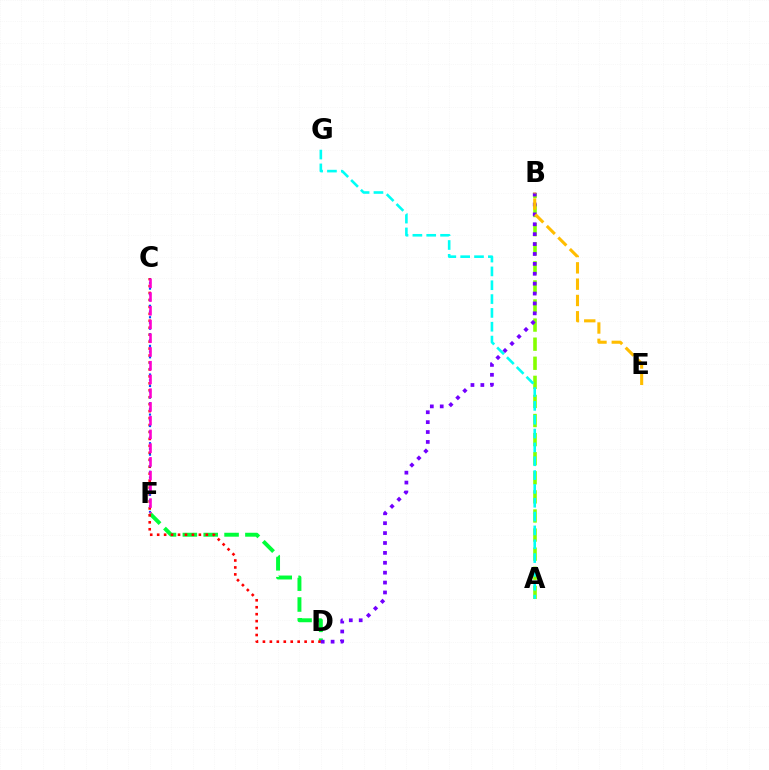{('D', 'F'): [{'color': '#00ff39', 'line_style': 'dashed', 'thickness': 2.83}], ('A', 'B'): [{'color': '#84ff00', 'line_style': 'dashed', 'thickness': 2.59}], ('C', 'D'): [{'color': '#ff0000', 'line_style': 'dotted', 'thickness': 1.89}], ('C', 'F'): [{'color': '#004bff', 'line_style': 'dotted', 'thickness': 1.56}, {'color': '#ff00cf', 'line_style': 'dashed', 'thickness': 1.87}], ('B', 'D'): [{'color': '#7200ff', 'line_style': 'dotted', 'thickness': 2.69}], ('A', 'G'): [{'color': '#00fff6', 'line_style': 'dashed', 'thickness': 1.88}], ('B', 'E'): [{'color': '#ffbd00', 'line_style': 'dashed', 'thickness': 2.22}]}